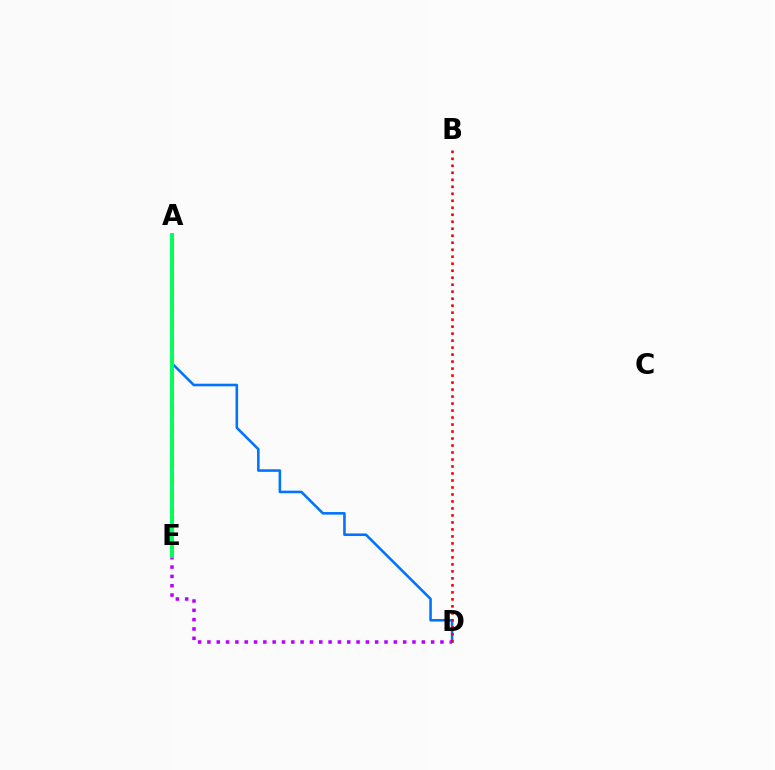{('A', 'D'): [{'color': '#0074ff', 'line_style': 'solid', 'thickness': 1.86}], ('D', 'E'): [{'color': '#b900ff', 'line_style': 'dotted', 'thickness': 2.53}], ('A', 'E'): [{'color': '#d1ff00', 'line_style': 'dashed', 'thickness': 2.3}, {'color': '#00ff5c', 'line_style': 'solid', 'thickness': 2.84}], ('B', 'D'): [{'color': '#ff0000', 'line_style': 'dotted', 'thickness': 1.9}]}